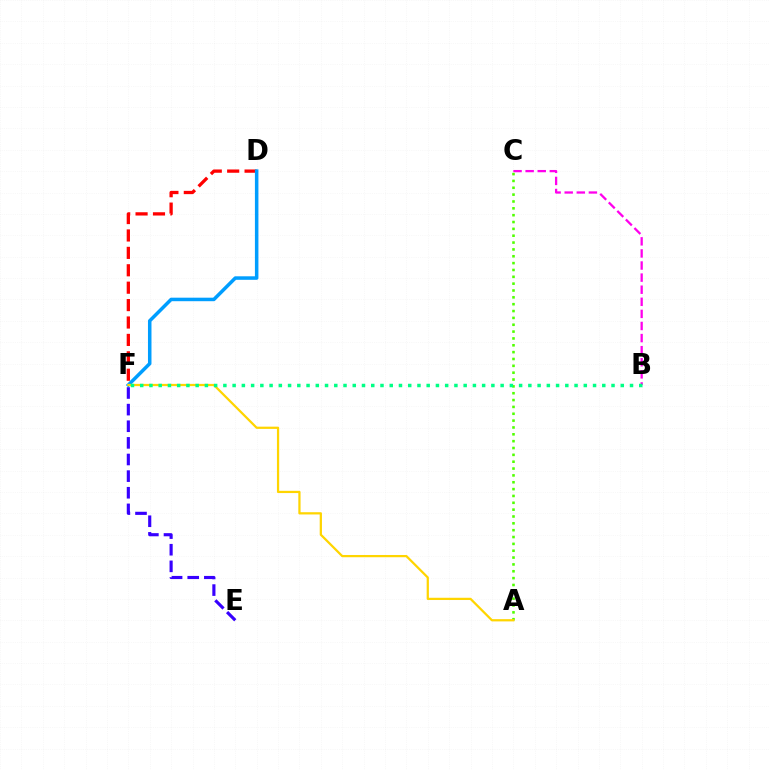{('E', 'F'): [{'color': '#3700ff', 'line_style': 'dashed', 'thickness': 2.26}], ('D', 'F'): [{'color': '#ff0000', 'line_style': 'dashed', 'thickness': 2.36}, {'color': '#009eff', 'line_style': 'solid', 'thickness': 2.53}], ('B', 'C'): [{'color': '#ff00ed', 'line_style': 'dashed', 'thickness': 1.64}], ('A', 'C'): [{'color': '#4fff00', 'line_style': 'dotted', 'thickness': 1.86}], ('A', 'F'): [{'color': '#ffd500', 'line_style': 'solid', 'thickness': 1.62}], ('B', 'F'): [{'color': '#00ff86', 'line_style': 'dotted', 'thickness': 2.51}]}